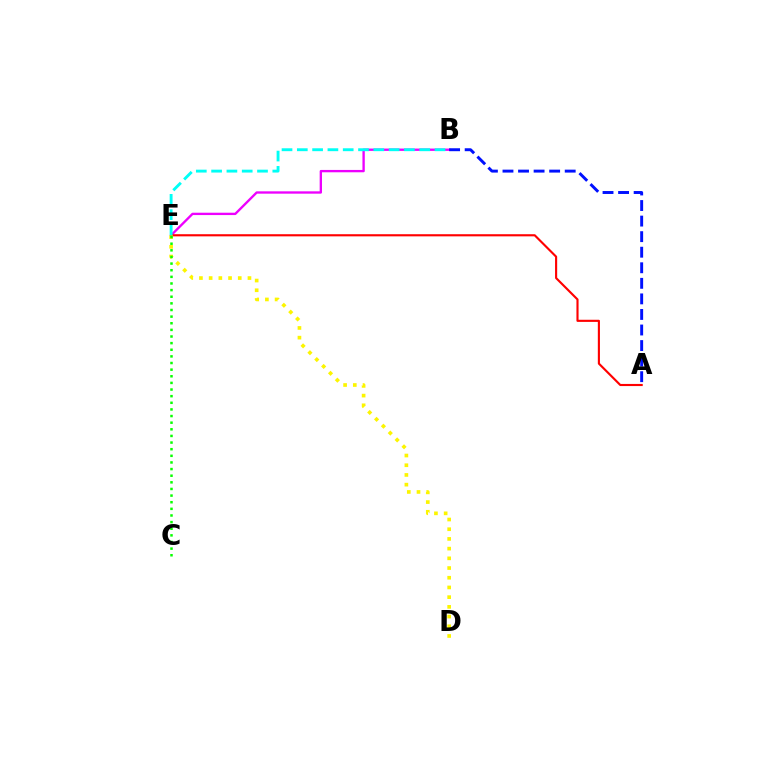{('B', 'E'): [{'color': '#ee00ff', 'line_style': 'solid', 'thickness': 1.69}, {'color': '#00fff6', 'line_style': 'dashed', 'thickness': 2.08}], ('A', 'E'): [{'color': '#ff0000', 'line_style': 'solid', 'thickness': 1.54}], ('D', 'E'): [{'color': '#fcf500', 'line_style': 'dotted', 'thickness': 2.64}], ('C', 'E'): [{'color': '#08ff00', 'line_style': 'dotted', 'thickness': 1.8}], ('A', 'B'): [{'color': '#0010ff', 'line_style': 'dashed', 'thickness': 2.11}]}